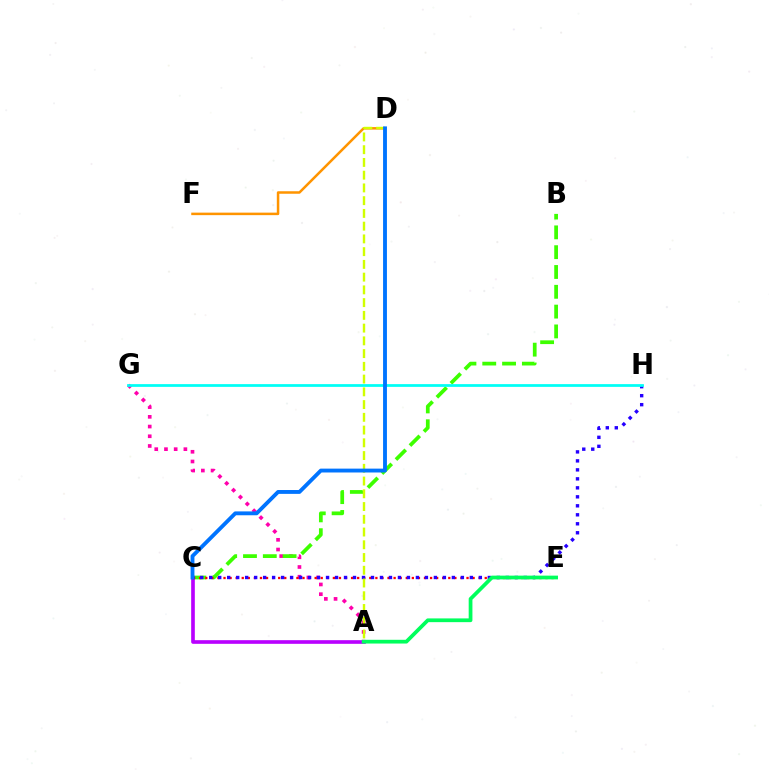{('A', 'G'): [{'color': '#ff00ac', 'line_style': 'dotted', 'thickness': 2.64}], ('B', 'C'): [{'color': '#3dff00', 'line_style': 'dashed', 'thickness': 2.69}], ('A', 'C'): [{'color': '#b900ff', 'line_style': 'solid', 'thickness': 2.62}], ('C', 'E'): [{'color': '#ff0000', 'line_style': 'dotted', 'thickness': 1.65}], ('C', 'H'): [{'color': '#2500ff', 'line_style': 'dotted', 'thickness': 2.44}], ('D', 'F'): [{'color': '#ff9400', 'line_style': 'solid', 'thickness': 1.81}], ('A', 'E'): [{'color': '#00ff5c', 'line_style': 'solid', 'thickness': 2.7}], ('A', 'D'): [{'color': '#d1ff00', 'line_style': 'dashed', 'thickness': 1.73}], ('G', 'H'): [{'color': '#00fff6', 'line_style': 'solid', 'thickness': 1.98}], ('C', 'D'): [{'color': '#0074ff', 'line_style': 'solid', 'thickness': 2.78}]}